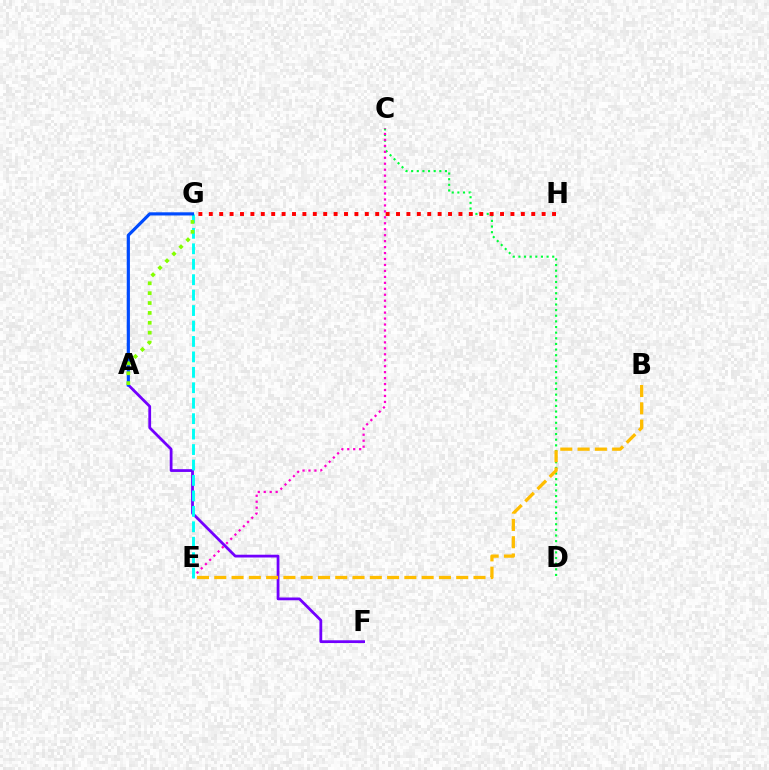{('C', 'D'): [{'color': '#00ff39', 'line_style': 'dotted', 'thickness': 1.53}], ('A', 'F'): [{'color': '#7200ff', 'line_style': 'solid', 'thickness': 2.0}], ('G', 'H'): [{'color': '#ff0000', 'line_style': 'dotted', 'thickness': 2.83}], ('C', 'E'): [{'color': '#ff00cf', 'line_style': 'dotted', 'thickness': 1.62}], ('E', 'G'): [{'color': '#00fff6', 'line_style': 'dashed', 'thickness': 2.1}], ('A', 'G'): [{'color': '#004bff', 'line_style': 'solid', 'thickness': 2.28}, {'color': '#84ff00', 'line_style': 'dotted', 'thickness': 2.69}], ('B', 'E'): [{'color': '#ffbd00', 'line_style': 'dashed', 'thickness': 2.35}]}